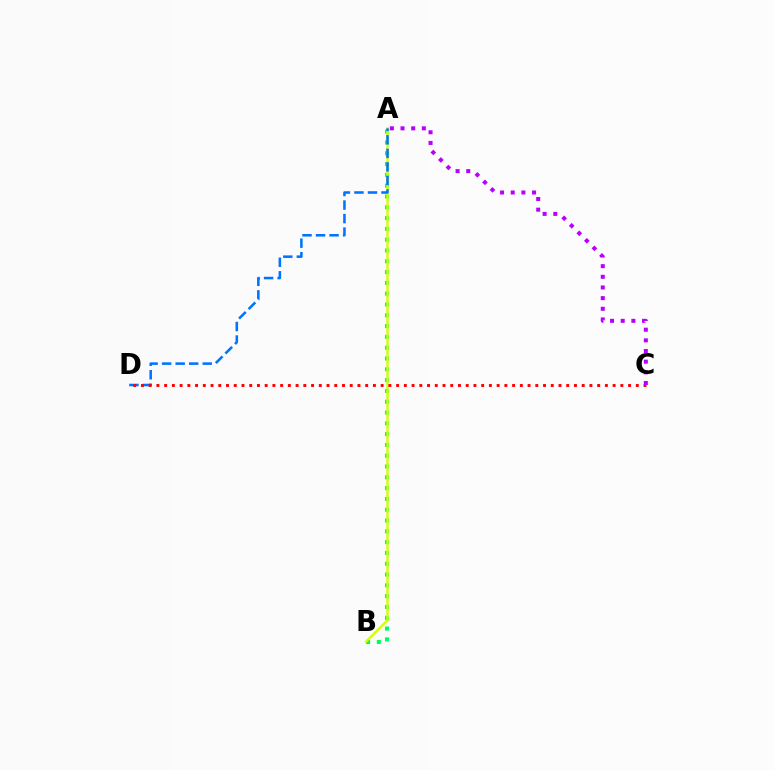{('A', 'B'): [{'color': '#00ff5c', 'line_style': 'dotted', 'thickness': 2.93}, {'color': '#d1ff00', 'line_style': 'solid', 'thickness': 1.7}], ('A', 'D'): [{'color': '#0074ff', 'line_style': 'dashed', 'thickness': 1.84}], ('C', 'D'): [{'color': '#ff0000', 'line_style': 'dotted', 'thickness': 2.1}], ('A', 'C'): [{'color': '#b900ff', 'line_style': 'dotted', 'thickness': 2.9}]}